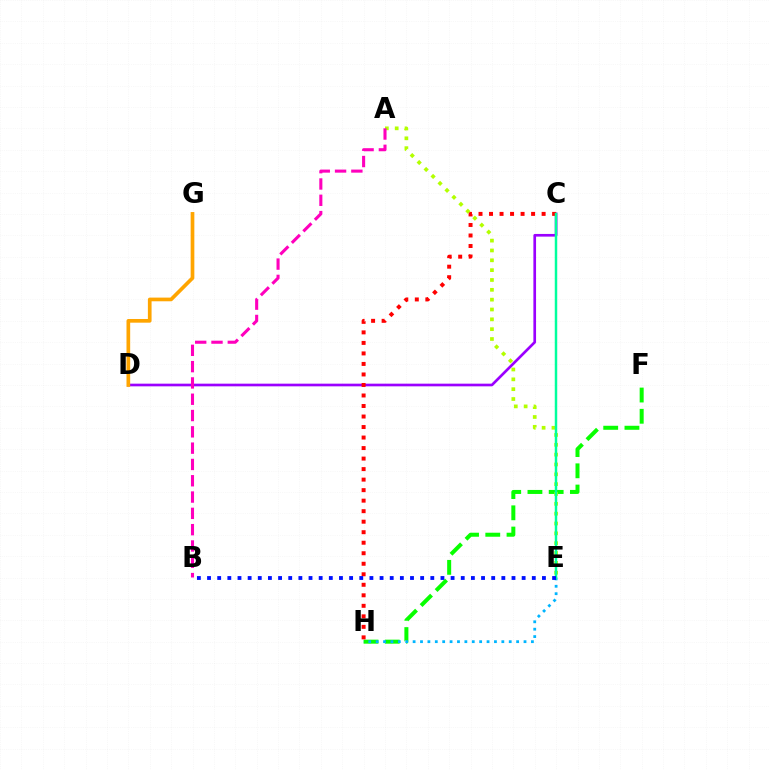{('F', 'H'): [{'color': '#08ff00', 'line_style': 'dashed', 'thickness': 2.88}], ('A', 'E'): [{'color': '#b3ff00', 'line_style': 'dotted', 'thickness': 2.67}], ('C', 'D'): [{'color': '#9b00ff', 'line_style': 'solid', 'thickness': 1.93}], ('E', 'H'): [{'color': '#00b5ff', 'line_style': 'dotted', 'thickness': 2.01}], ('C', 'H'): [{'color': '#ff0000', 'line_style': 'dotted', 'thickness': 2.86}], ('D', 'G'): [{'color': '#ffa500', 'line_style': 'solid', 'thickness': 2.65}], ('C', 'E'): [{'color': '#00ff9d', 'line_style': 'solid', 'thickness': 1.78}], ('B', 'E'): [{'color': '#0010ff', 'line_style': 'dotted', 'thickness': 2.76}], ('A', 'B'): [{'color': '#ff00bd', 'line_style': 'dashed', 'thickness': 2.21}]}